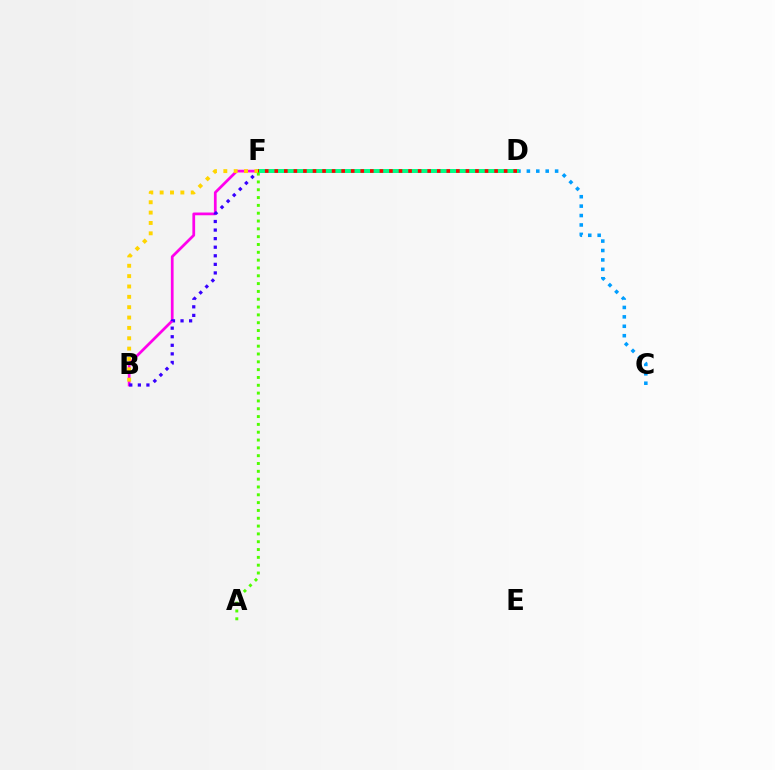{('C', 'D'): [{'color': '#009eff', 'line_style': 'dotted', 'thickness': 2.56}], ('B', 'D'): [{'color': '#ff00ed', 'line_style': 'solid', 'thickness': 1.97}], ('B', 'F'): [{'color': '#3700ff', 'line_style': 'dotted', 'thickness': 2.33}, {'color': '#ffd500', 'line_style': 'dotted', 'thickness': 2.81}], ('D', 'F'): [{'color': '#00ff86', 'line_style': 'solid', 'thickness': 2.85}, {'color': '#ff0000', 'line_style': 'dotted', 'thickness': 2.6}], ('A', 'F'): [{'color': '#4fff00', 'line_style': 'dotted', 'thickness': 2.13}]}